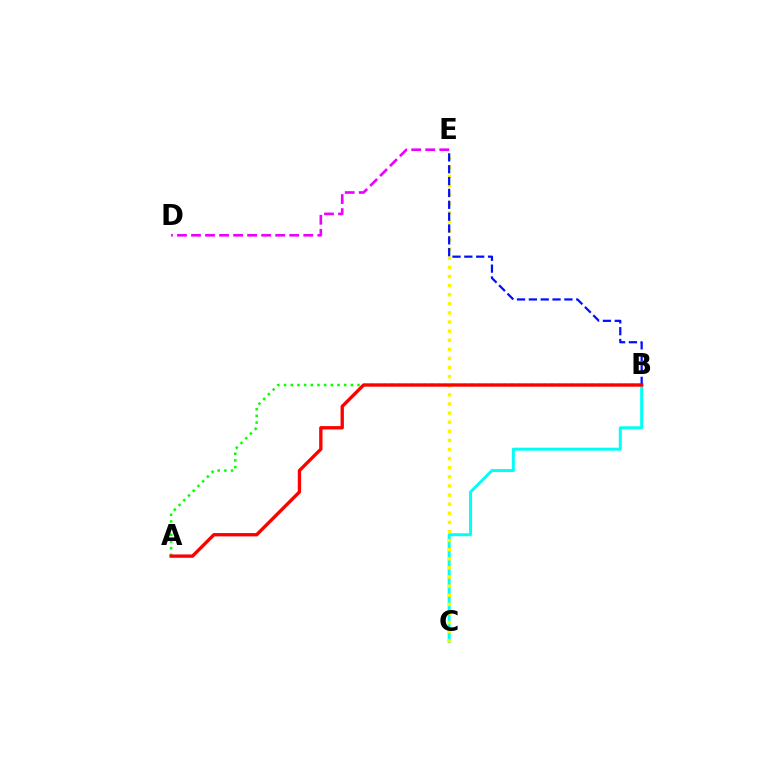{('B', 'C'): [{'color': '#00fff6', 'line_style': 'solid', 'thickness': 2.14}], ('C', 'E'): [{'color': '#fcf500', 'line_style': 'dotted', 'thickness': 2.47}], ('B', 'E'): [{'color': '#0010ff', 'line_style': 'dashed', 'thickness': 1.61}], ('D', 'E'): [{'color': '#ee00ff', 'line_style': 'dashed', 'thickness': 1.91}], ('A', 'B'): [{'color': '#08ff00', 'line_style': 'dotted', 'thickness': 1.81}, {'color': '#ff0000', 'line_style': 'solid', 'thickness': 2.41}]}